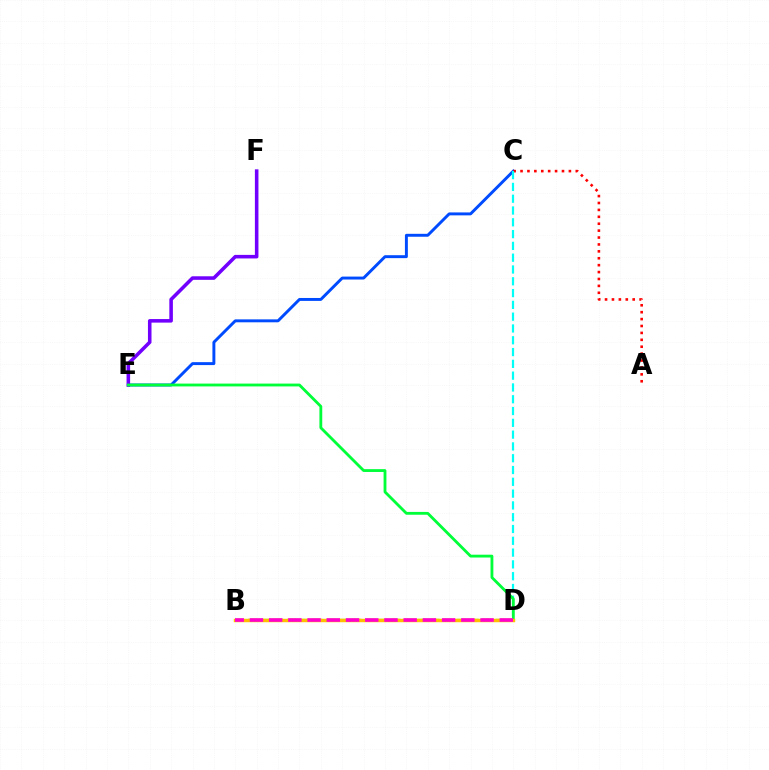{('C', 'E'): [{'color': '#004bff', 'line_style': 'solid', 'thickness': 2.11}], ('A', 'C'): [{'color': '#ff0000', 'line_style': 'dotted', 'thickness': 1.88}], ('C', 'D'): [{'color': '#00fff6', 'line_style': 'dashed', 'thickness': 1.6}], ('B', 'D'): [{'color': '#84ff00', 'line_style': 'dashed', 'thickness': 1.77}, {'color': '#ffbd00', 'line_style': 'solid', 'thickness': 2.48}, {'color': '#ff00cf', 'line_style': 'dashed', 'thickness': 2.61}], ('E', 'F'): [{'color': '#7200ff', 'line_style': 'solid', 'thickness': 2.56}], ('D', 'E'): [{'color': '#00ff39', 'line_style': 'solid', 'thickness': 2.04}]}